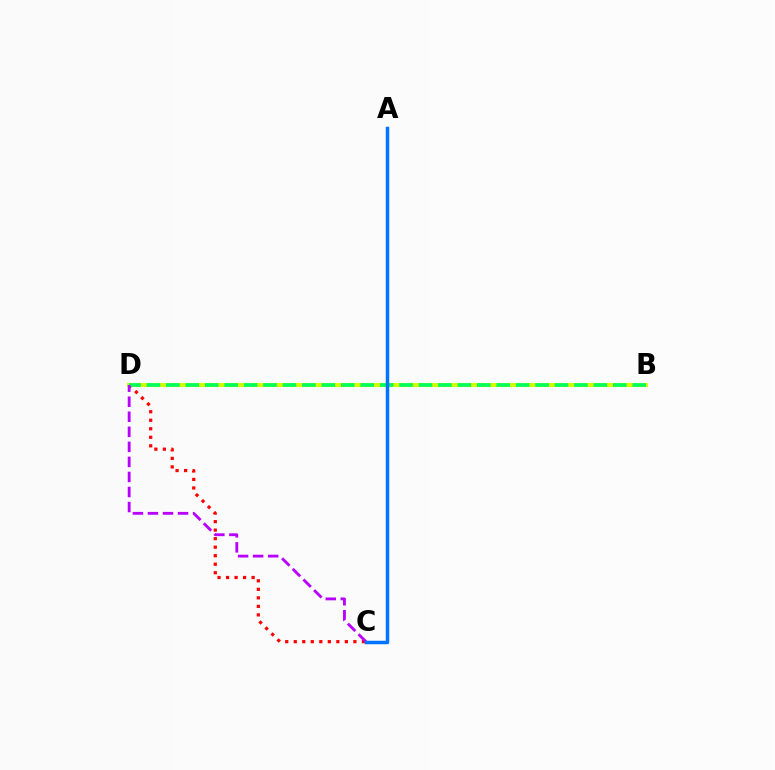{('B', 'D'): [{'color': '#d1ff00', 'line_style': 'solid', 'thickness': 2.92}, {'color': '#00ff5c', 'line_style': 'dashed', 'thickness': 2.64}], ('C', 'D'): [{'color': '#ff0000', 'line_style': 'dotted', 'thickness': 2.32}, {'color': '#b900ff', 'line_style': 'dashed', 'thickness': 2.04}], ('A', 'C'): [{'color': '#0074ff', 'line_style': 'solid', 'thickness': 2.52}]}